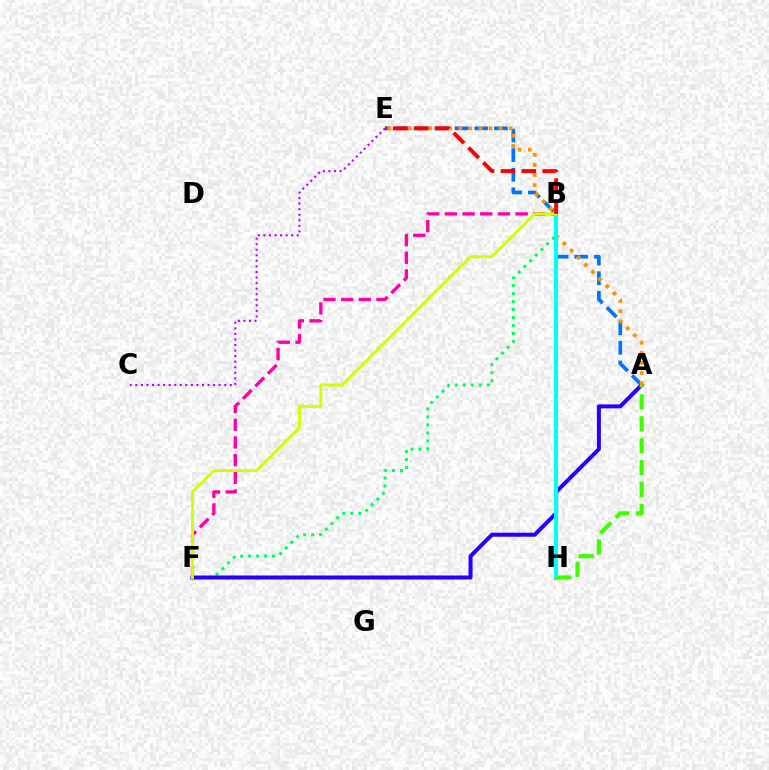{('B', 'F'): [{'color': '#ff00ac', 'line_style': 'dashed', 'thickness': 2.4}, {'color': '#00ff5c', 'line_style': 'dotted', 'thickness': 2.17}, {'color': '#d1ff00', 'line_style': 'solid', 'thickness': 2.1}], ('A', 'E'): [{'color': '#0074ff', 'line_style': 'dashed', 'thickness': 2.66}, {'color': '#ff9400', 'line_style': 'dotted', 'thickness': 2.74}], ('A', 'F'): [{'color': '#2500ff', 'line_style': 'solid', 'thickness': 2.88}], ('C', 'E'): [{'color': '#b900ff', 'line_style': 'dotted', 'thickness': 1.51}], ('B', 'H'): [{'color': '#00fff6', 'line_style': 'solid', 'thickness': 2.91}], ('A', 'H'): [{'color': '#3dff00', 'line_style': 'dashed', 'thickness': 2.98}], ('B', 'E'): [{'color': '#ff0000', 'line_style': 'dashed', 'thickness': 2.84}]}